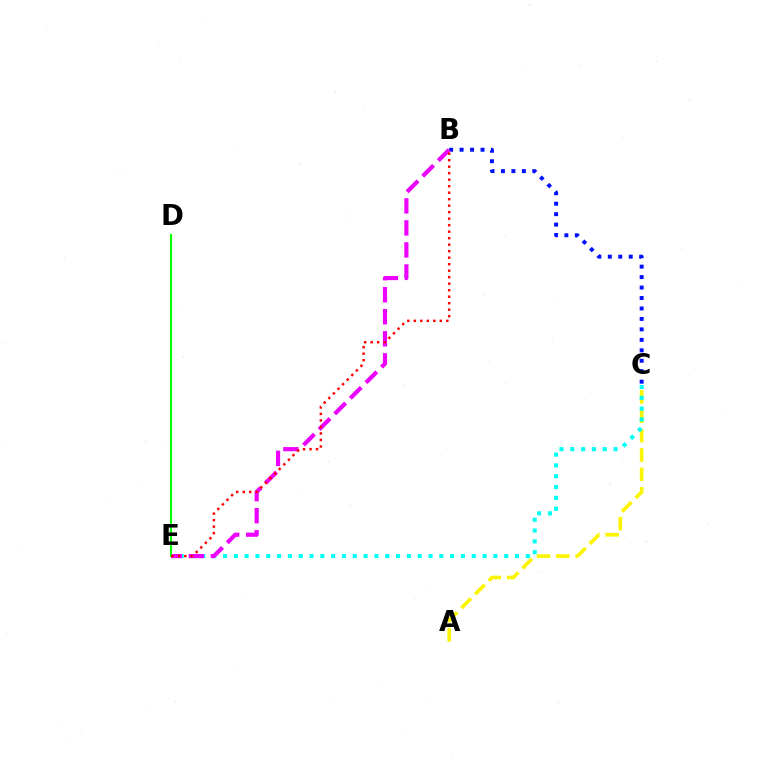{('A', 'C'): [{'color': '#fcf500', 'line_style': 'dashed', 'thickness': 2.63}], ('B', 'C'): [{'color': '#0010ff', 'line_style': 'dotted', 'thickness': 2.84}], ('C', 'E'): [{'color': '#00fff6', 'line_style': 'dotted', 'thickness': 2.94}], ('B', 'E'): [{'color': '#ee00ff', 'line_style': 'dashed', 'thickness': 3.0}, {'color': '#ff0000', 'line_style': 'dotted', 'thickness': 1.77}], ('D', 'E'): [{'color': '#08ff00', 'line_style': 'solid', 'thickness': 1.52}]}